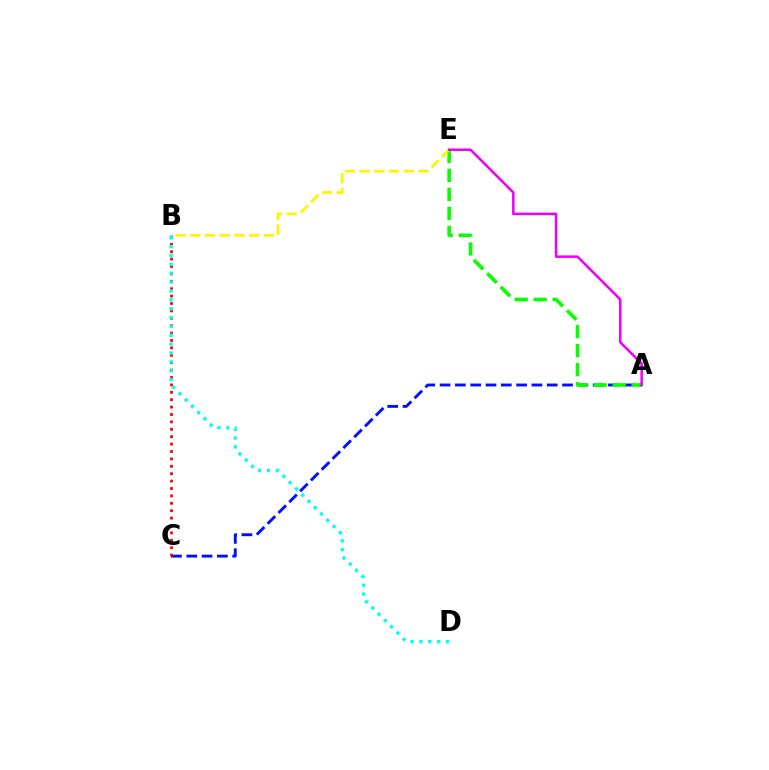{('A', 'C'): [{'color': '#0010ff', 'line_style': 'dashed', 'thickness': 2.08}], ('A', 'E'): [{'color': '#08ff00', 'line_style': 'dashed', 'thickness': 2.58}, {'color': '#ee00ff', 'line_style': 'solid', 'thickness': 1.82}], ('B', 'C'): [{'color': '#ff0000', 'line_style': 'dotted', 'thickness': 2.01}], ('B', 'E'): [{'color': '#fcf500', 'line_style': 'dashed', 'thickness': 2.0}], ('B', 'D'): [{'color': '#00fff6', 'line_style': 'dotted', 'thickness': 2.41}]}